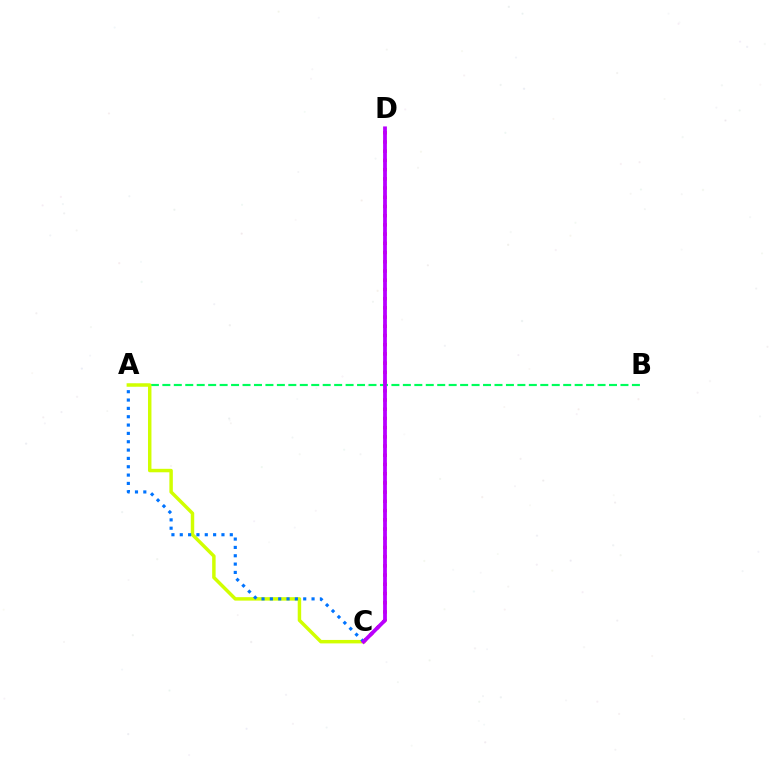{('A', 'B'): [{'color': '#00ff5c', 'line_style': 'dashed', 'thickness': 1.56}], ('C', 'D'): [{'color': '#ff0000', 'line_style': 'dotted', 'thickness': 2.5}, {'color': '#b900ff', 'line_style': 'solid', 'thickness': 2.73}], ('A', 'C'): [{'color': '#d1ff00', 'line_style': 'solid', 'thickness': 2.49}, {'color': '#0074ff', 'line_style': 'dotted', 'thickness': 2.27}]}